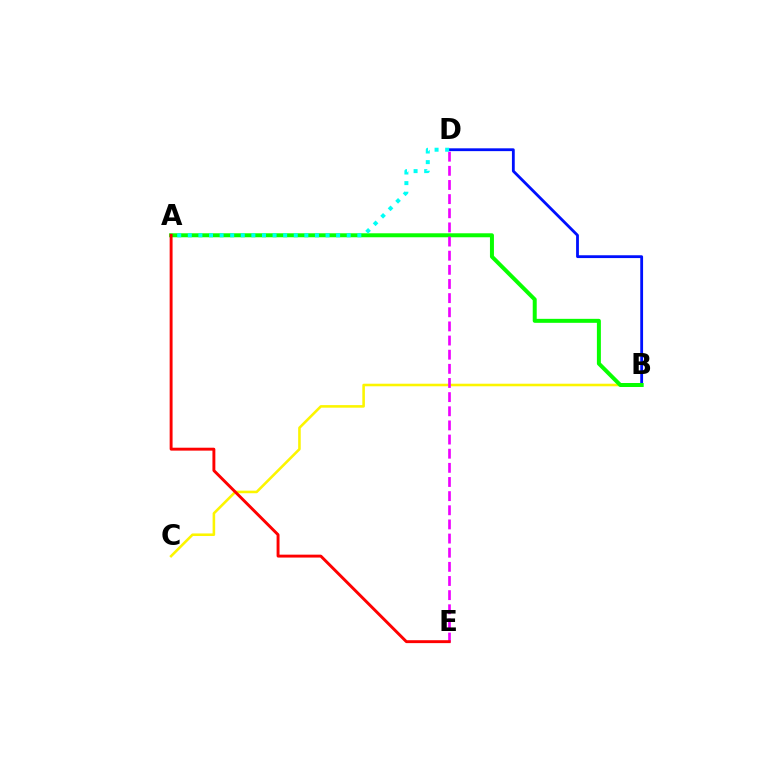{('B', 'D'): [{'color': '#0010ff', 'line_style': 'solid', 'thickness': 2.03}], ('B', 'C'): [{'color': '#fcf500', 'line_style': 'solid', 'thickness': 1.85}], ('A', 'B'): [{'color': '#08ff00', 'line_style': 'solid', 'thickness': 2.87}], ('D', 'E'): [{'color': '#ee00ff', 'line_style': 'dashed', 'thickness': 1.92}], ('A', 'D'): [{'color': '#00fff6', 'line_style': 'dotted', 'thickness': 2.88}], ('A', 'E'): [{'color': '#ff0000', 'line_style': 'solid', 'thickness': 2.1}]}